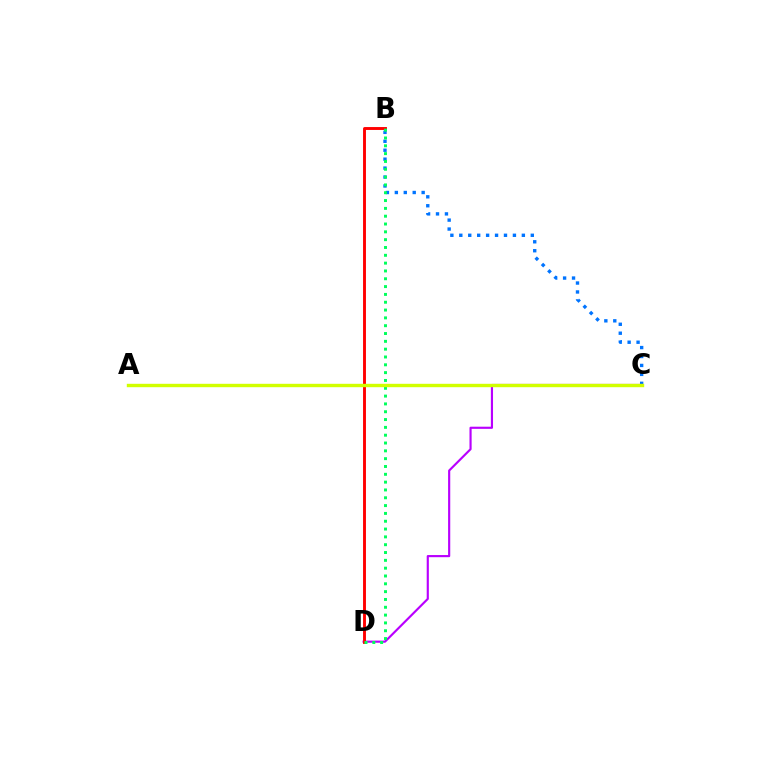{('C', 'D'): [{'color': '#b900ff', 'line_style': 'solid', 'thickness': 1.55}], ('B', 'C'): [{'color': '#0074ff', 'line_style': 'dotted', 'thickness': 2.43}], ('B', 'D'): [{'color': '#ff0000', 'line_style': 'solid', 'thickness': 2.08}, {'color': '#00ff5c', 'line_style': 'dotted', 'thickness': 2.13}], ('A', 'C'): [{'color': '#d1ff00', 'line_style': 'solid', 'thickness': 2.45}]}